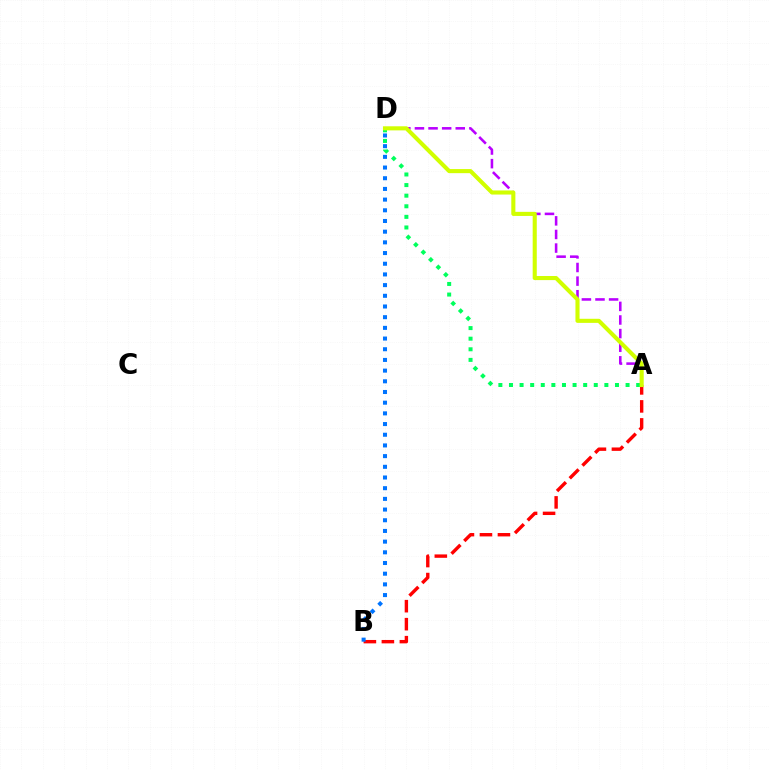{('A', 'B'): [{'color': '#ff0000', 'line_style': 'dashed', 'thickness': 2.44}], ('A', 'D'): [{'color': '#b900ff', 'line_style': 'dashed', 'thickness': 1.85}, {'color': '#00ff5c', 'line_style': 'dotted', 'thickness': 2.88}, {'color': '#d1ff00', 'line_style': 'solid', 'thickness': 2.95}], ('B', 'D'): [{'color': '#0074ff', 'line_style': 'dotted', 'thickness': 2.9}]}